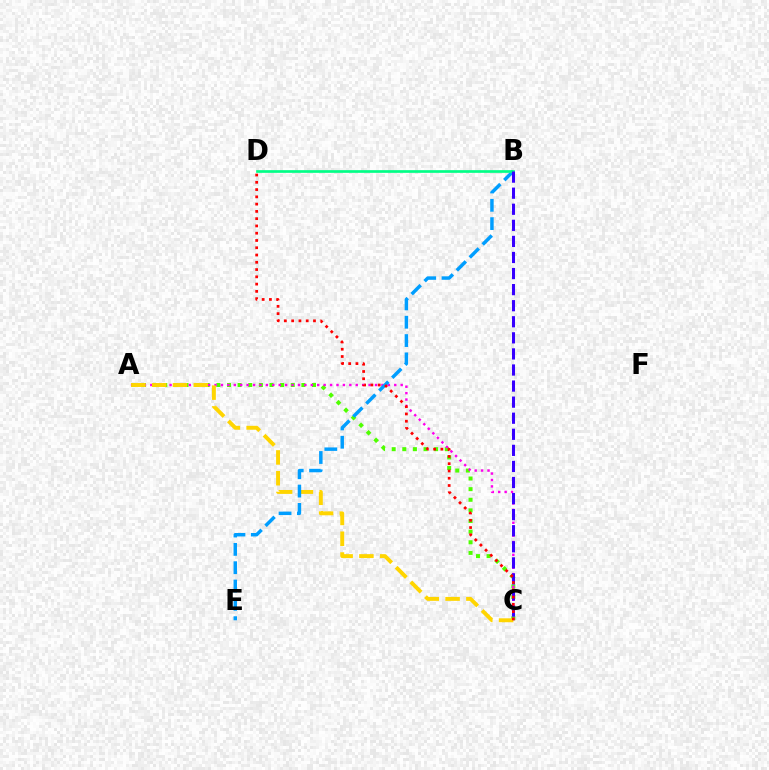{('A', 'C'): [{'color': '#4fff00', 'line_style': 'dotted', 'thickness': 2.89}, {'color': '#ff00ed', 'line_style': 'dotted', 'thickness': 1.74}, {'color': '#ffd500', 'line_style': 'dashed', 'thickness': 2.82}], ('B', 'E'): [{'color': '#009eff', 'line_style': 'dashed', 'thickness': 2.49}], ('B', 'D'): [{'color': '#00ff86', 'line_style': 'solid', 'thickness': 1.93}], ('B', 'C'): [{'color': '#3700ff', 'line_style': 'dashed', 'thickness': 2.18}], ('C', 'D'): [{'color': '#ff0000', 'line_style': 'dotted', 'thickness': 1.98}]}